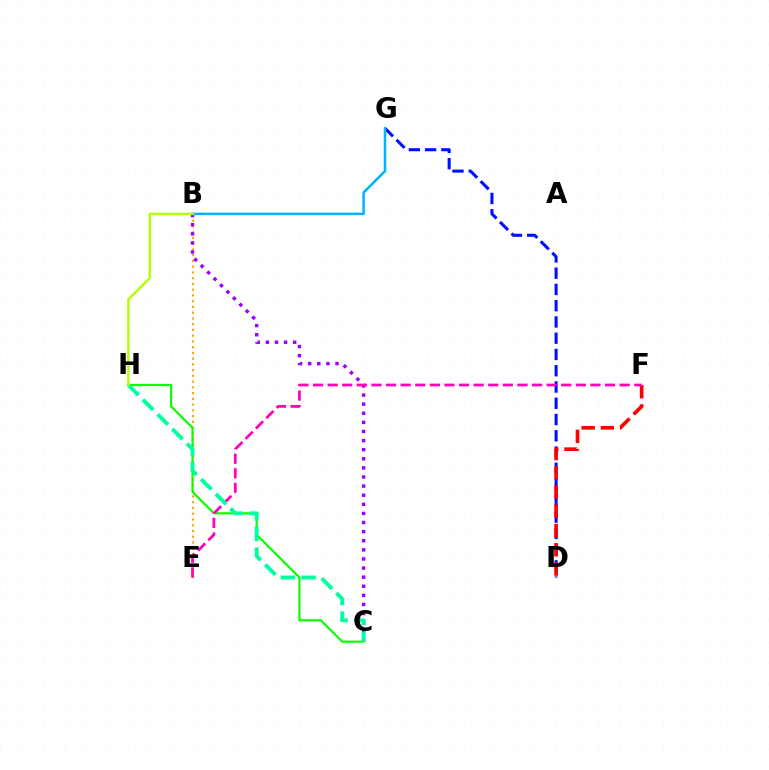{('B', 'E'): [{'color': '#ffa500', 'line_style': 'dotted', 'thickness': 1.56}], ('B', 'C'): [{'color': '#9b00ff', 'line_style': 'dotted', 'thickness': 2.47}], ('D', 'G'): [{'color': '#0010ff', 'line_style': 'dashed', 'thickness': 2.21}], ('D', 'F'): [{'color': '#ff0000', 'line_style': 'dashed', 'thickness': 2.62}], ('C', 'H'): [{'color': '#08ff00', 'line_style': 'solid', 'thickness': 1.56}, {'color': '#00ff9d', 'line_style': 'dashed', 'thickness': 2.82}], ('B', 'G'): [{'color': '#00b5ff', 'line_style': 'solid', 'thickness': 1.84}], ('E', 'F'): [{'color': '#ff00bd', 'line_style': 'dashed', 'thickness': 1.98}], ('B', 'H'): [{'color': '#b3ff00', 'line_style': 'solid', 'thickness': 1.71}]}